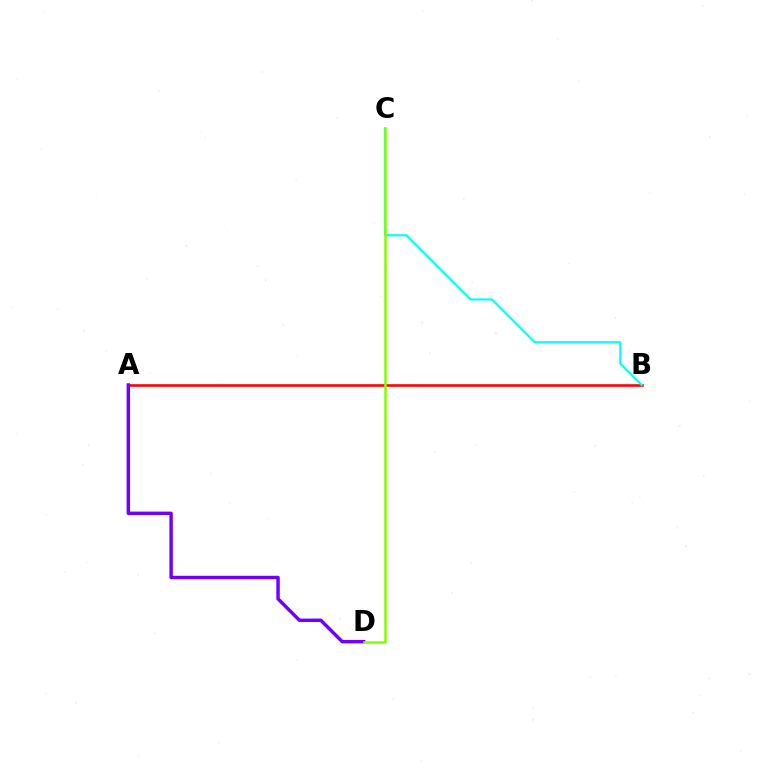{('A', 'B'): [{'color': '#ff0000', 'line_style': 'solid', 'thickness': 1.88}], ('A', 'D'): [{'color': '#7200ff', 'line_style': 'solid', 'thickness': 2.49}], ('B', 'C'): [{'color': '#00fff6', 'line_style': 'solid', 'thickness': 1.53}], ('C', 'D'): [{'color': '#84ff00', 'line_style': 'solid', 'thickness': 1.83}]}